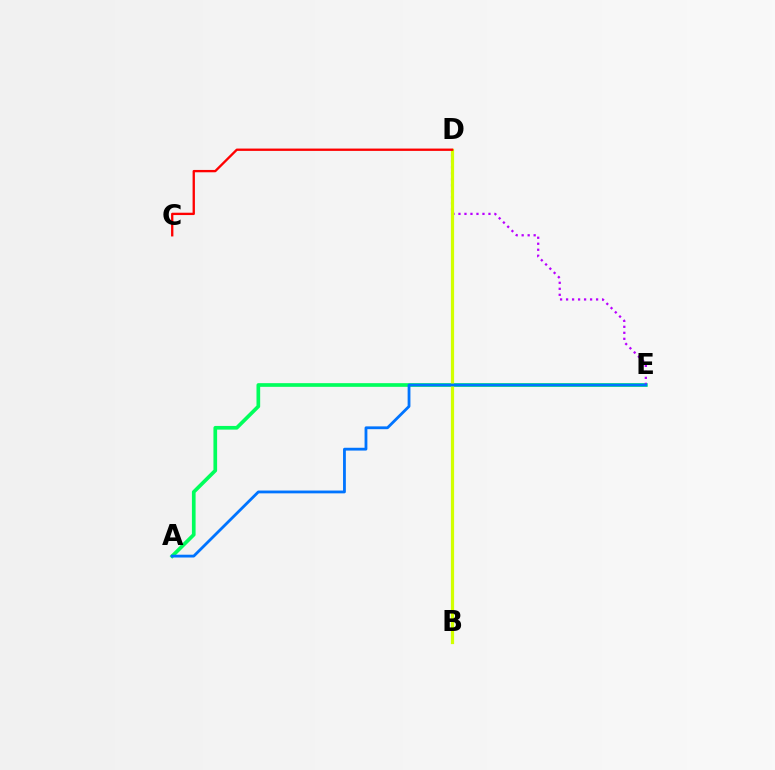{('A', 'E'): [{'color': '#00ff5c', 'line_style': 'solid', 'thickness': 2.65}, {'color': '#0074ff', 'line_style': 'solid', 'thickness': 2.02}], ('D', 'E'): [{'color': '#b900ff', 'line_style': 'dotted', 'thickness': 1.63}], ('B', 'D'): [{'color': '#d1ff00', 'line_style': 'solid', 'thickness': 2.32}], ('C', 'D'): [{'color': '#ff0000', 'line_style': 'solid', 'thickness': 1.68}]}